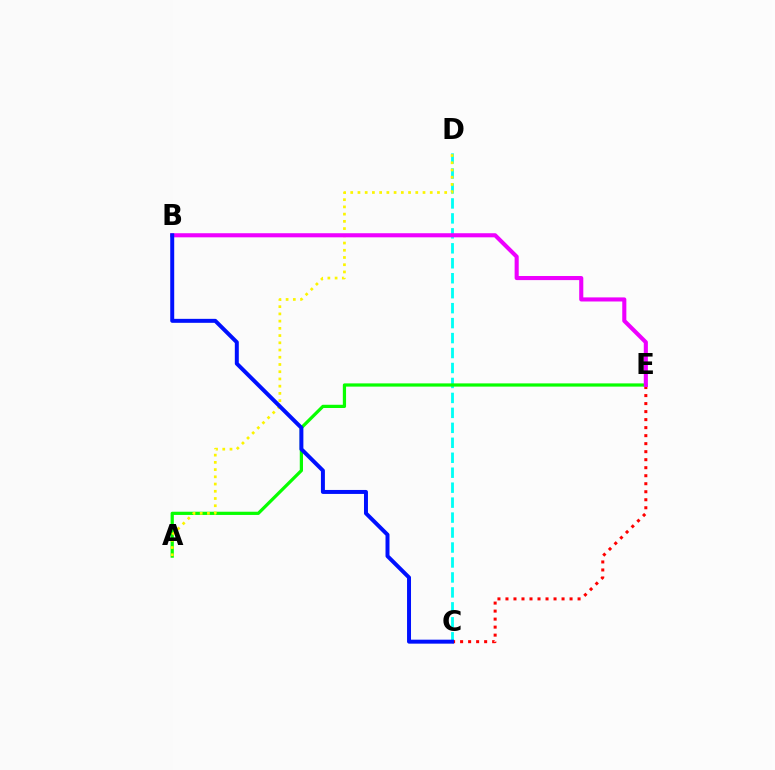{('C', 'D'): [{'color': '#00fff6', 'line_style': 'dashed', 'thickness': 2.03}], ('A', 'E'): [{'color': '#08ff00', 'line_style': 'solid', 'thickness': 2.32}], ('C', 'E'): [{'color': '#ff0000', 'line_style': 'dotted', 'thickness': 2.18}], ('A', 'D'): [{'color': '#fcf500', 'line_style': 'dotted', 'thickness': 1.96}], ('B', 'E'): [{'color': '#ee00ff', 'line_style': 'solid', 'thickness': 2.95}], ('B', 'C'): [{'color': '#0010ff', 'line_style': 'solid', 'thickness': 2.86}]}